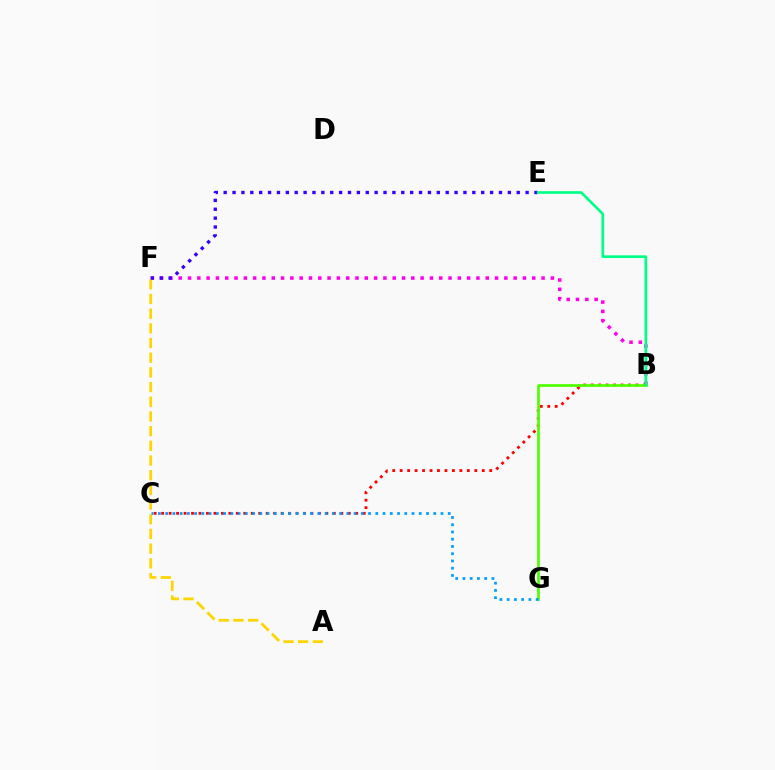{('B', 'F'): [{'color': '#ff00ed', 'line_style': 'dotted', 'thickness': 2.53}], ('B', 'C'): [{'color': '#ff0000', 'line_style': 'dotted', 'thickness': 2.03}], ('B', 'G'): [{'color': '#4fff00', 'line_style': 'solid', 'thickness': 1.95}], ('A', 'F'): [{'color': '#ffd500', 'line_style': 'dashed', 'thickness': 2.0}], ('C', 'G'): [{'color': '#009eff', 'line_style': 'dotted', 'thickness': 1.97}], ('E', 'F'): [{'color': '#3700ff', 'line_style': 'dotted', 'thickness': 2.41}], ('B', 'E'): [{'color': '#00ff86', 'line_style': 'solid', 'thickness': 1.93}]}